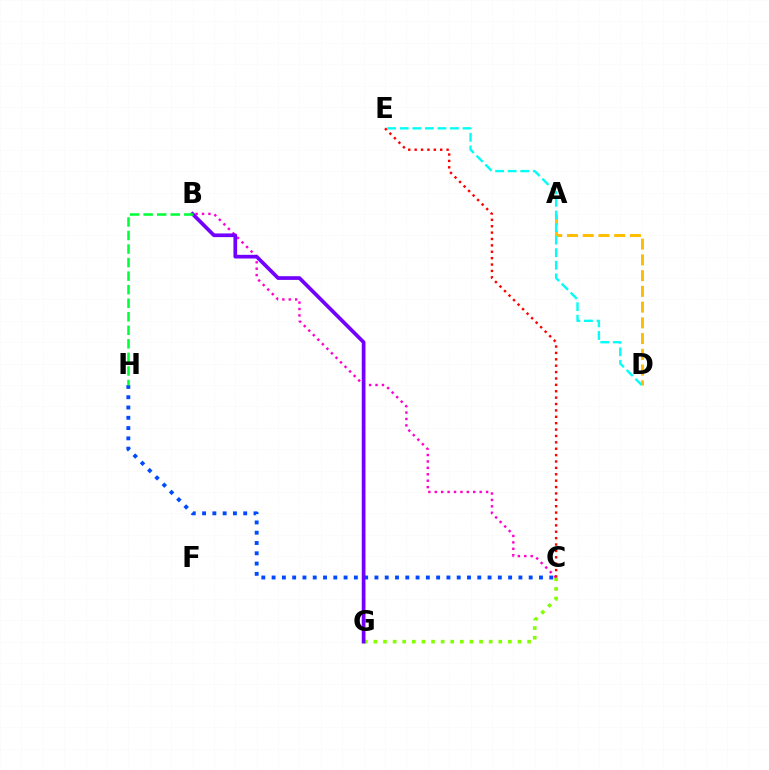{('C', 'H'): [{'color': '#004bff', 'line_style': 'dotted', 'thickness': 2.79}], ('A', 'D'): [{'color': '#ffbd00', 'line_style': 'dashed', 'thickness': 2.14}], ('C', 'G'): [{'color': '#84ff00', 'line_style': 'dotted', 'thickness': 2.61}], ('B', 'C'): [{'color': '#ff00cf', 'line_style': 'dotted', 'thickness': 1.74}], ('D', 'E'): [{'color': '#00fff6', 'line_style': 'dashed', 'thickness': 1.71}], ('B', 'G'): [{'color': '#7200ff', 'line_style': 'solid', 'thickness': 2.66}], ('B', 'H'): [{'color': '#00ff39', 'line_style': 'dashed', 'thickness': 1.84}], ('C', 'E'): [{'color': '#ff0000', 'line_style': 'dotted', 'thickness': 1.74}]}